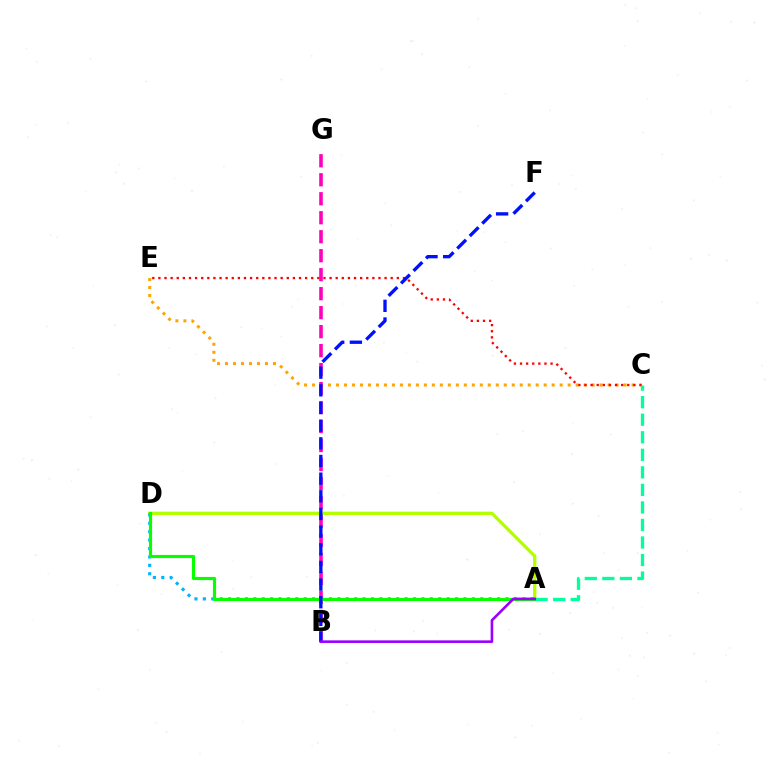{('C', 'E'): [{'color': '#ffa500', 'line_style': 'dotted', 'thickness': 2.17}, {'color': '#ff0000', 'line_style': 'dotted', 'thickness': 1.66}], ('A', 'D'): [{'color': '#b3ff00', 'line_style': 'solid', 'thickness': 2.38}, {'color': '#00b5ff', 'line_style': 'dotted', 'thickness': 2.28}, {'color': '#08ff00', 'line_style': 'solid', 'thickness': 2.27}], ('B', 'G'): [{'color': '#ff00bd', 'line_style': 'dashed', 'thickness': 2.58}], ('B', 'F'): [{'color': '#0010ff', 'line_style': 'dashed', 'thickness': 2.4}], ('A', 'C'): [{'color': '#00ff9d', 'line_style': 'dashed', 'thickness': 2.38}], ('A', 'B'): [{'color': '#9b00ff', 'line_style': 'solid', 'thickness': 1.88}]}